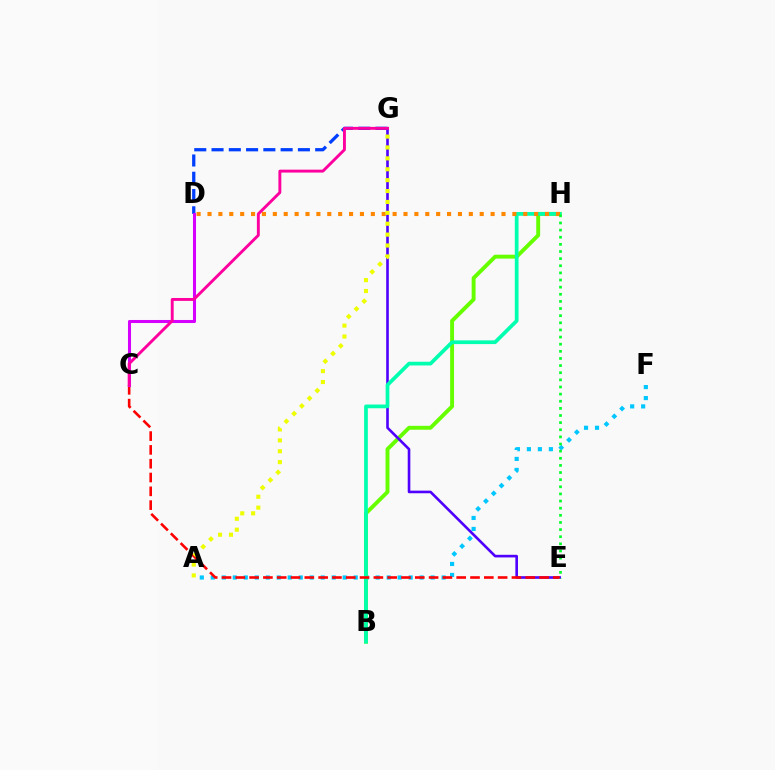{('A', 'F'): [{'color': '#00c7ff', 'line_style': 'dotted', 'thickness': 2.99}], ('B', 'H'): [{'color': '#66ff00', 'line_style': 'solid', 'thickness': 2.81}, {'color': '#00ffaf', 'line_style': 'solid', 'thickness': 2.68}], ('E', 'G'): [{'color': '#4f00ff', 'line_style': 'solid', 'thickness': 1.89}], ('D', 'G'): [{'color': '#003fff', 'line_style': 'dashed', 'thickness': 2.35}], ('C', 'E'): [{'color': '#ff0000', 'line_style': 'dashed', 'thickness': 1.88}], ('D', 'H'): [{'color': '#ff8800', 'line_style': 'dotted', 'thickness': 2.96}], ('C', 'D'): [{'color': '#d600ff', 'line_style': 'solid', 'thickness': 2.2}], ('E', 'H'): [{'color': '#00ff27', 'line_style': 'dotted', 'thickness': 1.94}], ('A', 'G'): [{'color': '#eeff00', 'line_style': 'dotted', 'thickness': 2.96}], ('C', 'G'): [{'color': '#ff00a0', 'line_style': 'solid', 'thickness': 2.1}]}